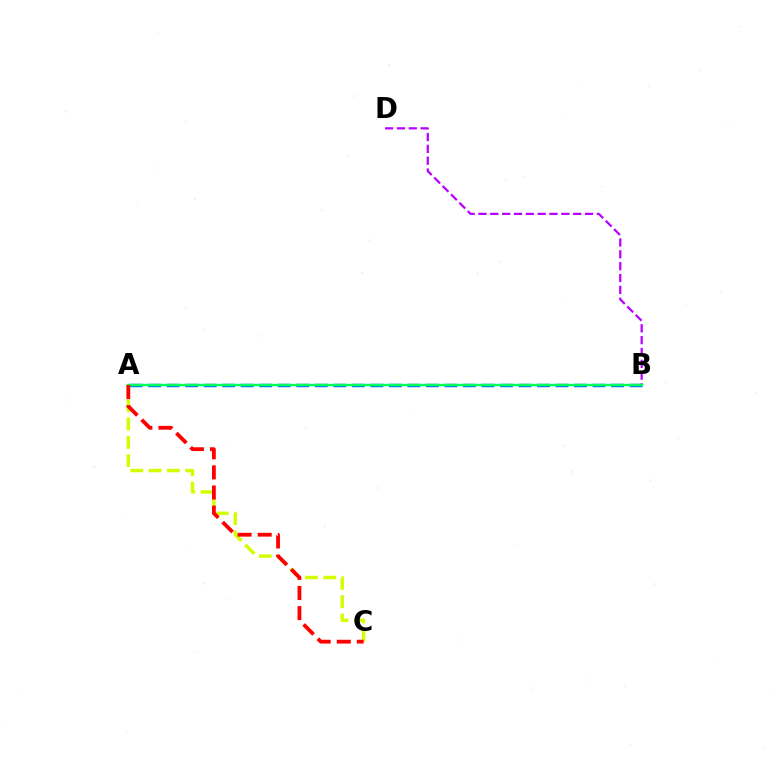{('A', 'C'): [{'color': '#d1ff00', 'line_style': 'dashed', 'thickness': 2.49}, {'color': '#ff0000', 'line_style': 'dashed', 'thickness': 2.73}], ('A', 'B'): [{'color': '#0074ff', 'line_style': 'dashed', 'thickness': 2.52}, {'color': '#00ff5c', 'line_style': 'solid', 'thickness': 1.71}], ('B', 'D'): [{'color': '#b900ff', 'line_style': 'dashed', 'thickness': 1.61}]}